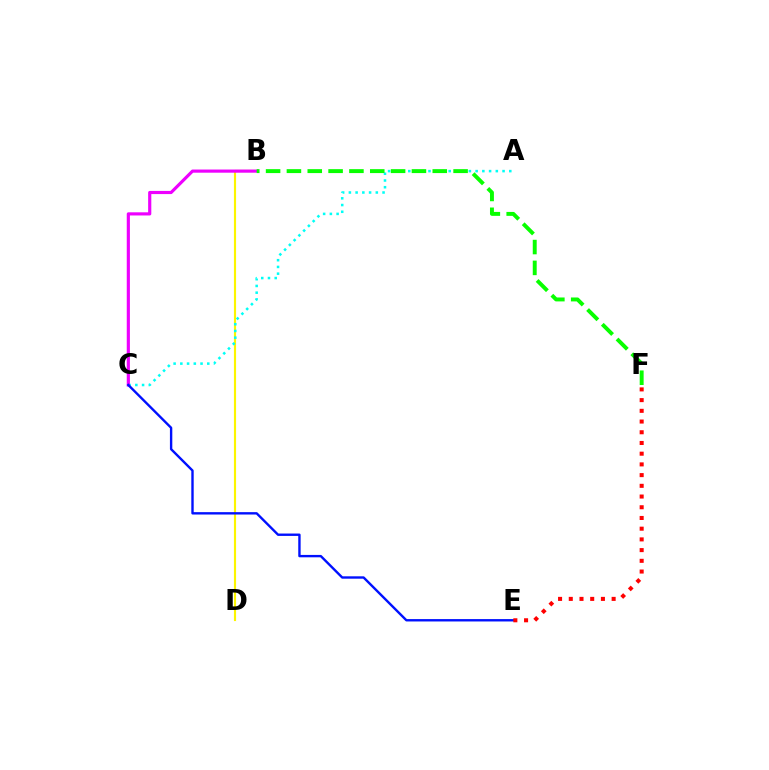{('B', 'D'): [{'color': '#fcf500', 'line_style': 'solid', 'thickness': 1.55}], ('A', 'C'): [{'color': '#00fff6', 'line_style': 'dotted', 'thickness': 1.83}], ('B', 'C'): [{'color': '#ee00ff', 'line_style': 'solid', 'thickness': 2.28}], ('C', 'E'): [{'color': '#0010ff', 'line_style': 'solid', 'thickness': 1.71}], ('B', 'F'): [{'color': '#08ff00', 'line_style': 'dashed', 'thickness': 2.83}], ('E', 'F'): [{'color': '#ff0000', 'line_style': 'dotted', 'thickness': 2.91}]}